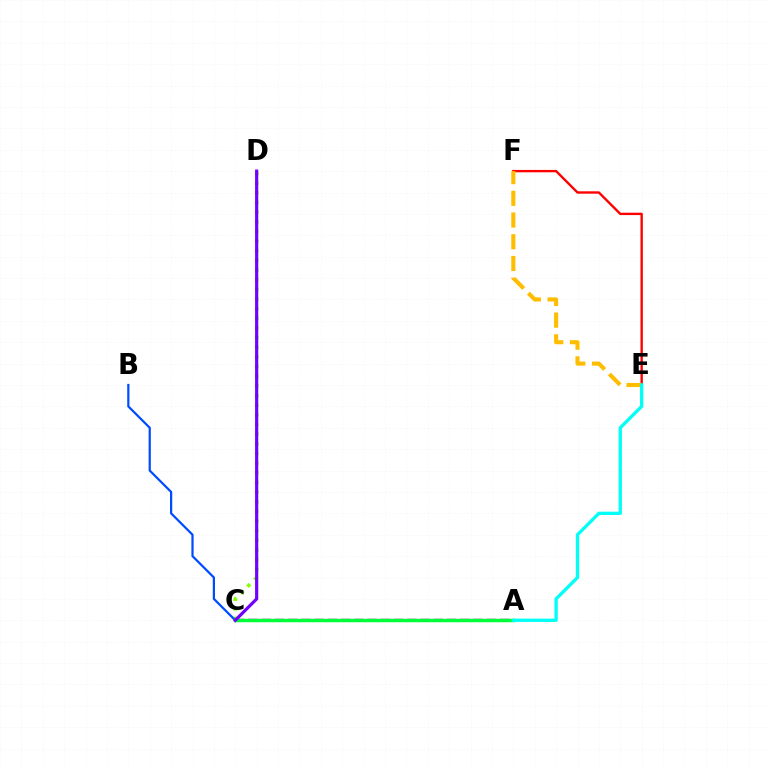{('C', 'D'): [{'color': '#84ff00', 'line_style': 'dotted', 'thickness': 2.62}, {'color': '#7200ff', 'line_style': 'solid', 'thickness': 2.29}], ('E', 'F'): [{'color': '#ff0000', 'line_style': 'solid', 'thickness': 1.71}, {'color': '#ffbd00', 'line_style': 'dashed', 'thickness': 2.95}], ('A', 'C'): [{'color': '#ff00cf', 'line_style': 'dashed', 'thickness': 1.8}, {'color': '#00ff39', 'line_style': 'solid', 'thickness': 2.5}], ('B', 'C'): [{'color': '#004bff', 'line_style': 'solid', 'thickness': 1.6}], ('A', 'E'): [{'color': '#00fff6', 'line_style': 'solid', 'thickness': 2.37}]}